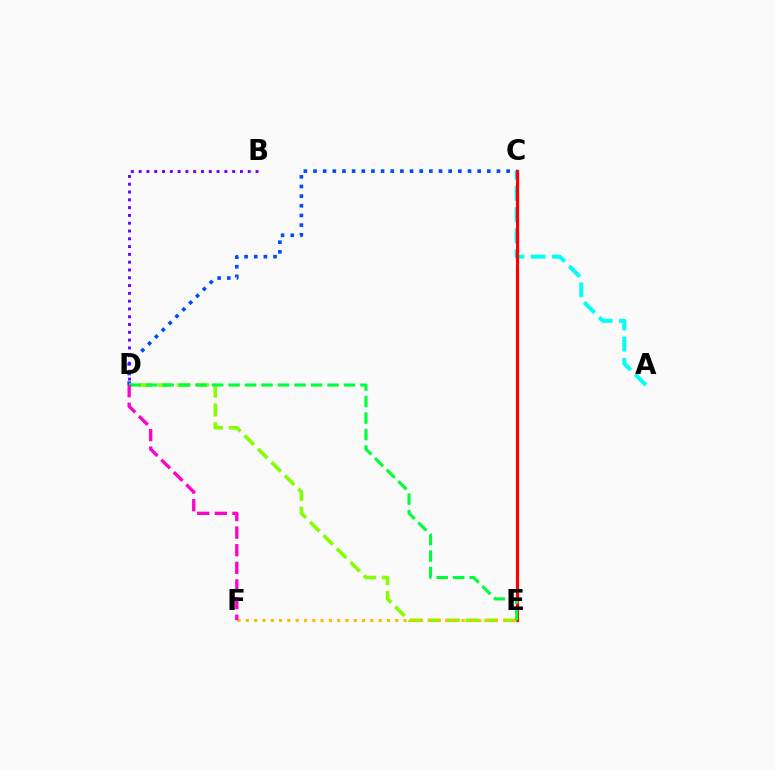{('A', 'C'): [{'color': '#00fff6', 'line_style': 'dashed', 'thickness': 2.88}], ('C', 'E'): [{'color': '#ff0000', 'line_style': 'solid', 'thickness': 2.29}], ('C', 'D'): [{'color': '#004bff', 'line_style': 'dotted', 'thickness': 2.62}], ('D', 'E'): [{'color': '#84ff00', 'line_style': 'dashed', 'thickness': 2.58}, {'color': '#00ff39', 'line_style': 'dashed', 'thickness': 2.24}], ('E', 'F'): [{'color': '#ffbd00', 'line_style': 'dotted', 'thickness': 2.26}], ('B', 'D'): [{'color': '#7200ff', 'line_style': 'dotted', 'thickness': 2.12}], ('D', 'F'): [{'color': '#ff00cf', 'line_style': 'dashed', 'thickness': 2.39}]}